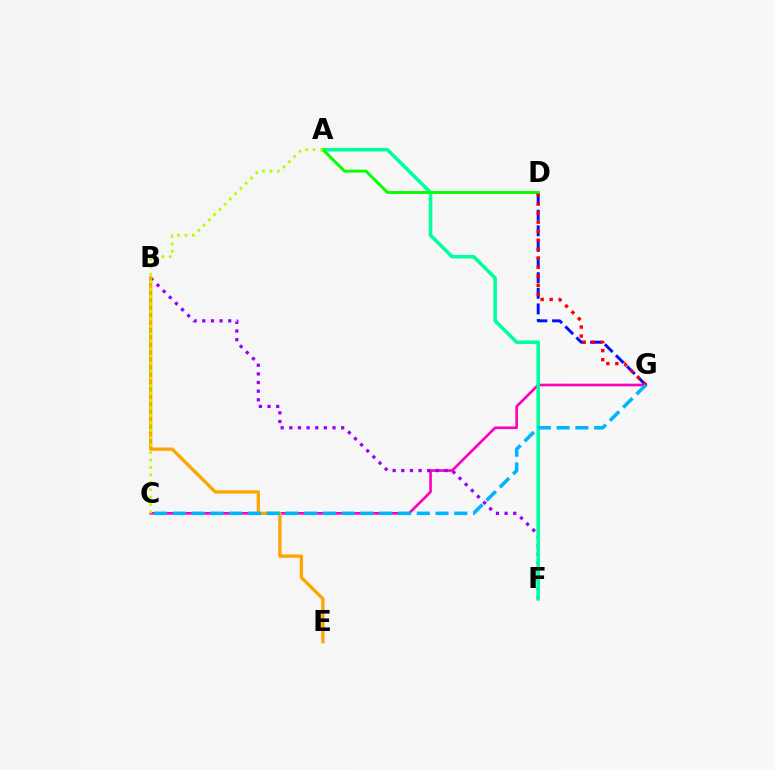{('C', 'G'): [{'color': '#ff00bd', 'line_style': 'solid', 'thickness': 1.91}, {'color': '#00b5ff', 'line_style': 'dashed', 'thickness': 2.55}], ('B', 'F'): [{'color': '#9b00ff', 'line_style': 'dotted', 'thickness': 2.35}], ('B', 'E'): [{'color': '#ffa500', 'line_style': 'solid', 'thickness': 2.37}], ('A', 'F'): [{'color': '#00ff9d', 'line_style': 'solid', 'thickness': 2.56}], ('A', 'D'): [{'color': '#08ff00', 'line_style': 'solid', 'thickness': 2.14}], ('D', 'G'): [{'color': '#0010ff', 'line_style': 'dashed', 'thickness': 2.12}, {'color': '#ff0000', 'line_style': 'dotted', 'thickness': 2.45}], ('A', 'C'): [{'color': '#b3ff00', 'line_style': 'dotted', 'thickness': 2.02}]}